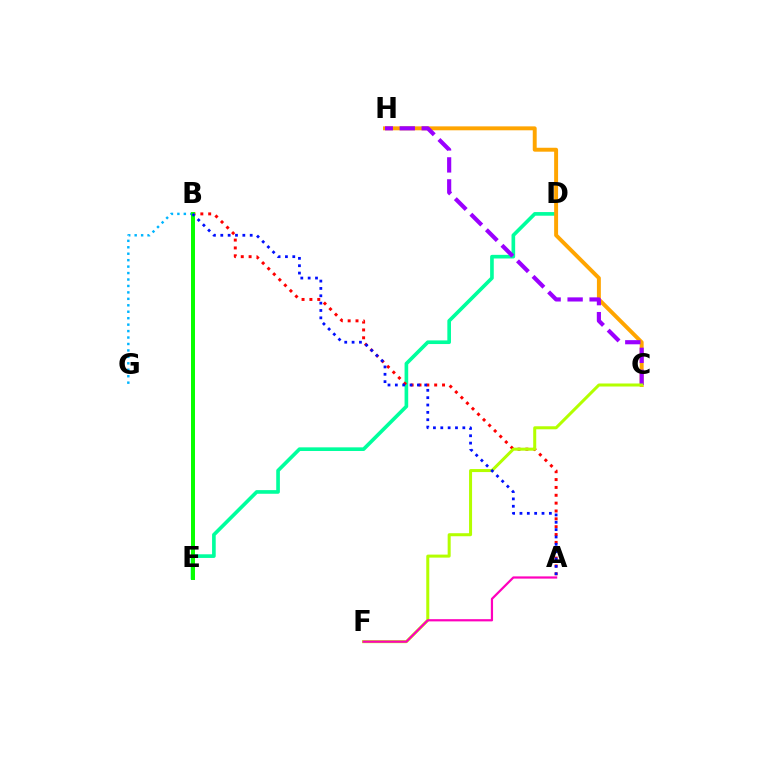{('D', 'E'): [{'color': '#00ff9d', 'line_style': 'solid', 'thickness': 2.62}], ('C', 'H'): [{'color': '#ffa500', 'line_style': 'solid', 'thickness': 2.83}, {'color': '#9b00ff', 'line_style': 'dashed', 'thickness': 2.99}], ('A', 'B'): [{'color': '#ff0000', 'line_style': 'dotted', 'thickness': 2.13}, {'color': '#0010ff', 'line_style': 'dotted', 'thickness': 2.0}], ('B', 'G'): [{'color': '#00b5ff', 'line_style': 'dotted', 'thickness': 1.75}], ('C', 'F'): [{'color': '#b3ff00', 'line_style': 'solid', 'thickness': 2.18}], ('A', 'F'): [{'color': '#ff00bd', 'line_style': 'solid', 'thickness': 1.6}], ('B', 'E'): [{'color': '#08ff00', 'line_style': 'solid', 'thickness': 2.86}]}